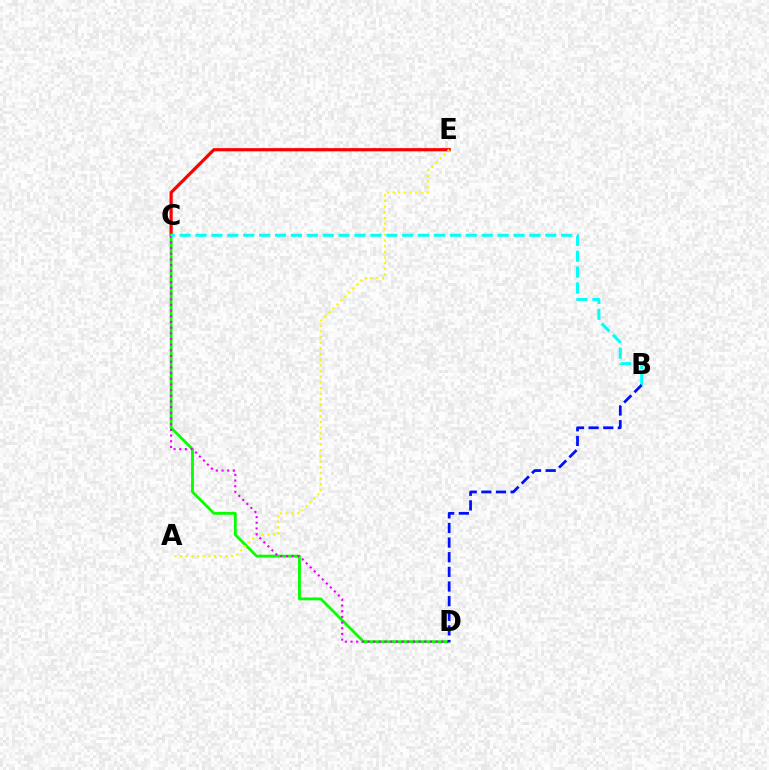{('C', 'E'): [{'color': '#ff0000', 'line_style': 'solid', 'thickness': 2.3}], ('C', 'D'): [{'color': '#08ff00', 'line_style': 'solid', 'thickness': 2.04}, {'color': '#ee00ff', 'line_style': 'dotted', 'thickness': 1.54}], ('A', 'E'): [{'color': '#fcf500', 'line_style': 'dotted', 'thickness': 1.54}], ('B', 'C'): [{'color': '#00fff6', 'line_style': 'dashed', 'thickness': 2.16}], ('B', 'D'): [{'color': '#0010ff', 'line_style': 'dashed', 'thickness': 1.99}]}